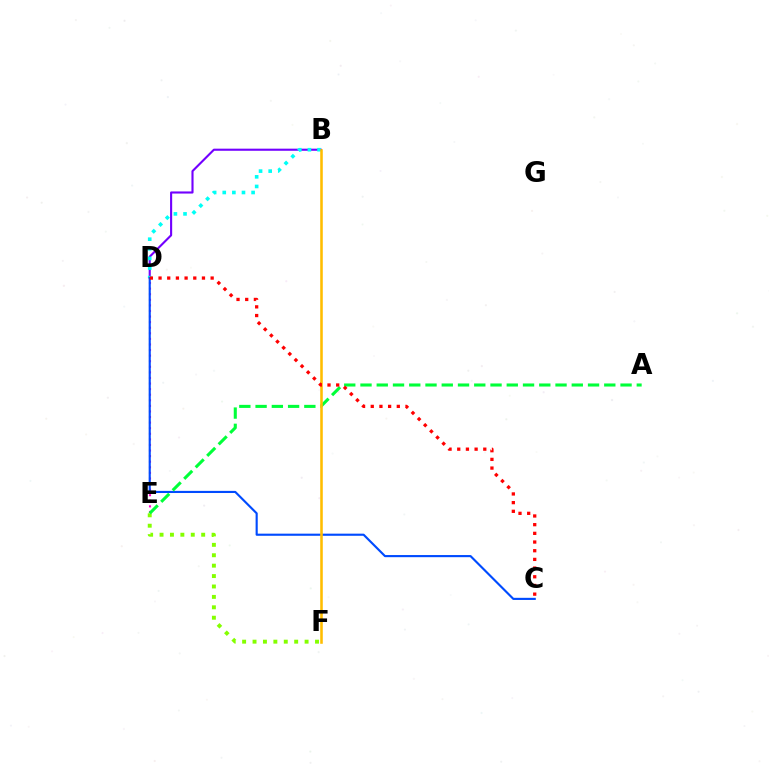{('E', 'F'): [{'color': '#84ff00', 'line_style': 'dotted', 'thickness': 2.83}], ('D', 'E'): [{'color': '#ff00cf', 'line_style': 'dotted', 'thickness': 1.52}], ('B', 'D'): [{'color': '#7200ff', 'line_style': 'solid', 'thickness': 1.52}, {'color': '#00fff6', 'line_style': 'dotted', 'thickness': 2.61}], ('C', 'D'): [{'color': '#004bff', 'line_style': 'solid', 'thickness': 1.54}, {'color': '#ff0000', 'line_style': 'dotted', 'thickness': 2.36}], ('A', 'E'): [{'color': '#00ff39', 'line_style': 'dashed', 'thickness': 2.21}], ('B', 'F'): [{'color': '#ffbd00', 'line_style': 'solid', 'thickness': 1.85}]}